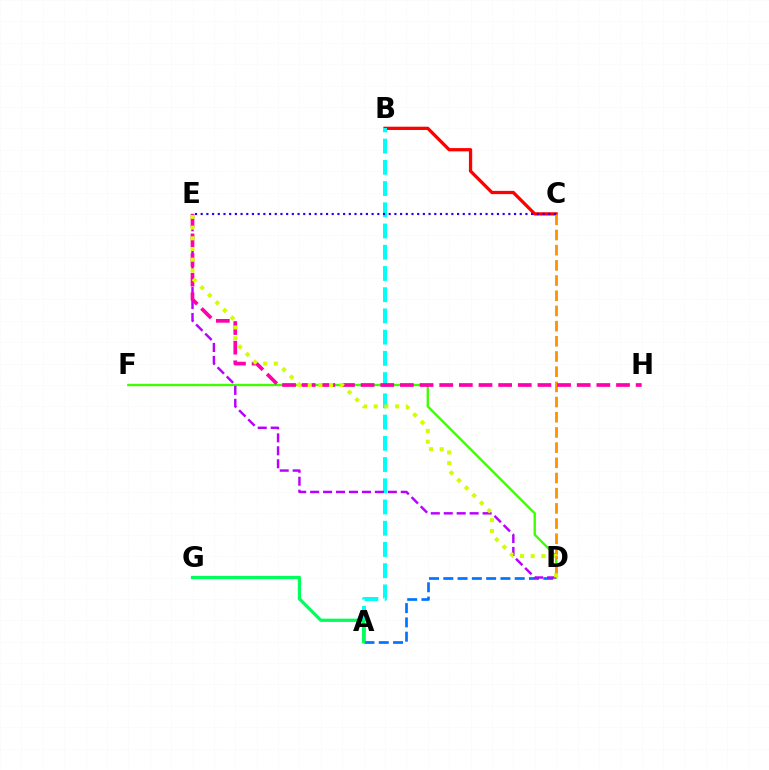{('B', 'C'): [{'color': '#ff0000', 'line_style': 'solid', 'thickness': 2.35}], ('D', 'F'): [{'color': '#3dff00', 'line_style': 'solid', 'thickness': 1.7}], ('A', 'B'): [{'color': '#00fff6', 'line_style': 'dashed', 'thickness': 2.88}], ('A', 'D'): [{'color': '#0074ff', 'line_style': 'dashed', 'thickness': 1.94}], ('C', 'D'): [{'color': '#ff9400', 'line_style': 'dashed', 'thickness': 2.06}], ('A', 'G'): [{'color': '#00ff5c', 'line_style': 'solid', 'thickness': 2.34}], ('D', 'E'): [{'color': '#b900ff', 'line_style': 'dashed', 'thickness': 1.76}, {'color': '#d1ff00', 'line_style': 'dotted', 'thickness': 2.9}], ('E', 'H'): [{'color': '#ff00ac', 'line_style': 'dashed', 'thickness': 2.67}], ('C', 'E'): [{'color': '#2500ff', 'line_style': 'dotted', 'thickness': 1.55}]}